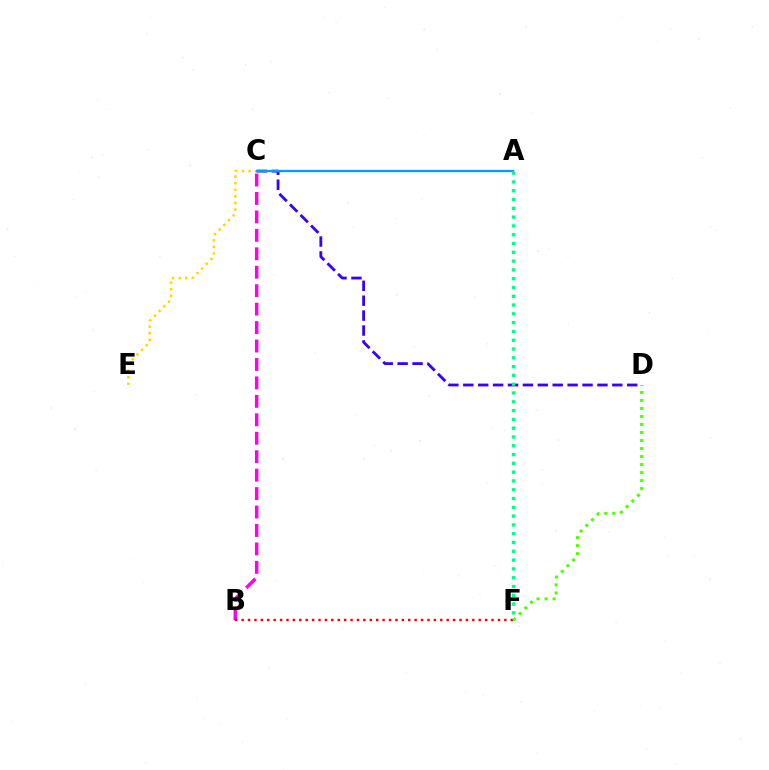{('C', 'D'): [{'color': '#3700ff', 'line_style': 'dashed', 'thickness': 2.02}], ('C', 'E'): [{'color': '#ffd500', 'line_style': 'dotted', 'thickness': 1.79}], ('A', 'C'): [{'color': '#009eff', 'line_style': 'solid', 'thickness': 1.66}], ('B', 'C'): [{'color': '#ff00ed', 'line_style': 'dashed', 'thickness': 2.51}], ('A', 'F'): [{'color': '#00ff86', 'line_style': 'dotted', 'thickness': 2.39}], ('B', 'F'): [{'color': '#ff0000', 'line_style': 'dotted', 'thickness': 1.74}], ('D', 'F'): [{'color': '#4fff00', 'line_style': 'dotted', 'thickness': 2.18}]}